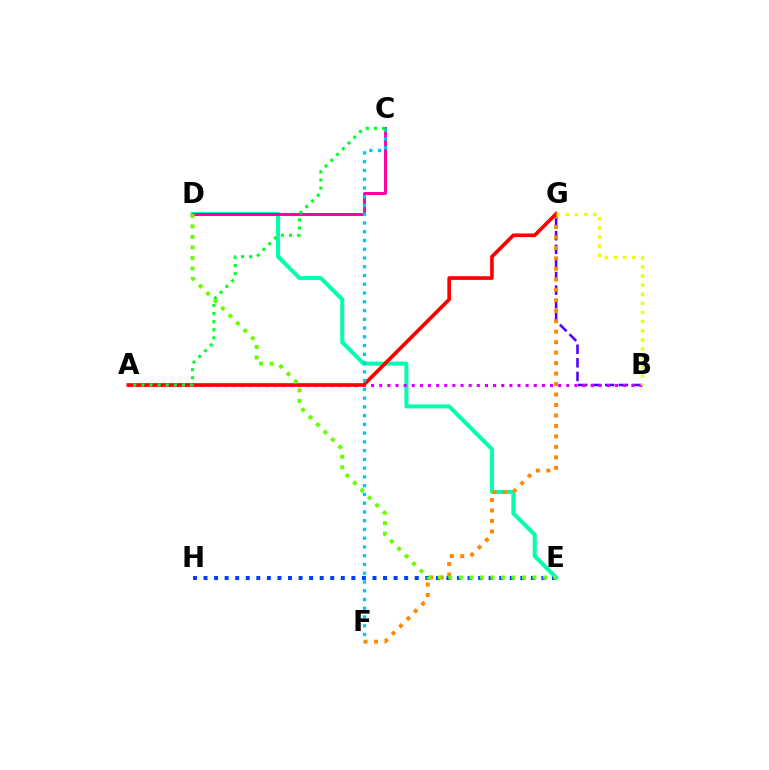{('B', 'G'): [{'color': '#4f00ff', 'line_style': 'dashed', 'thickness': 1.85}, {'color': '#eeff00', 'line_style': 'dotted', 'thickness': 2.48}], ('E', 'H'): [{'color': '#003fff', 'line_style': 'dotted', 'thickness': 2.87}], ('D', 'E'): [{'color': '#00ffaf', 'line_style': 'solid', 'thickness': 2.88}, {'color': '#66ff00', 'line_style': 'dotted', 'thickness': 2.86}], ('A', 'B'): [{'color': '#d600ff', 'line_style': 'dotted', 'thickness': 2.21}], ('F', 'G'): [{'color': '#ff8800', 'line_style': 'dotted', 'thickness': 2.85}], ('C', 'D'): [{'color': '#ff00a0', 'line_style': 'solid', 'thickness': 2.11}], ('A', 'G'): [{'color': '#ff0000', 'line_style': 'solid', 'thickness': 2.62}], ('C', 'F'): [{'color': '#00c7ff', 'line_style': 'dotted', 'thickness': 2.38}], ('A', 'C'): [{'color': '#00ff27', 'line_style': 'dotted', 'thickness': 2.2}]}